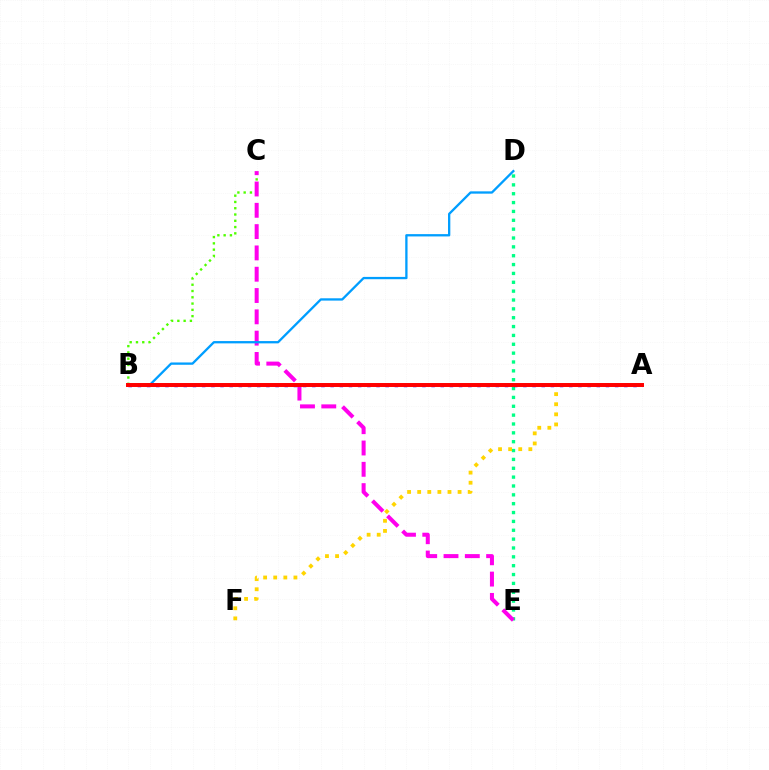{('B', 'C'): [{'color': '#4fff00', 'line_style': 'dotted', 'thickness': 1.71}], ('D', 'E'): [{'color': '#00ff86', 'line_style': 'dotted', 'thickness': 2.41}], ('A', 'F'): [{'color': '#ffd500', 'line_style': 'dotted', 'thickness': 2.74}], ('C', 'E'): [{'color': '#ff00ed', 'line_style': 'dashed', 'thickness': 2.89}], ('B', 'D'): [{'color': '#009eff', 'line_style': 'solid', 'thickness': 1.66}], ('A', 'B'): [{'color': '#3700ff', 'line_style': 'dotted', 'thickness': 2.49}, {'color': '#ff0000', 'line_style': 'solid', 'thickness': 2.86}]}